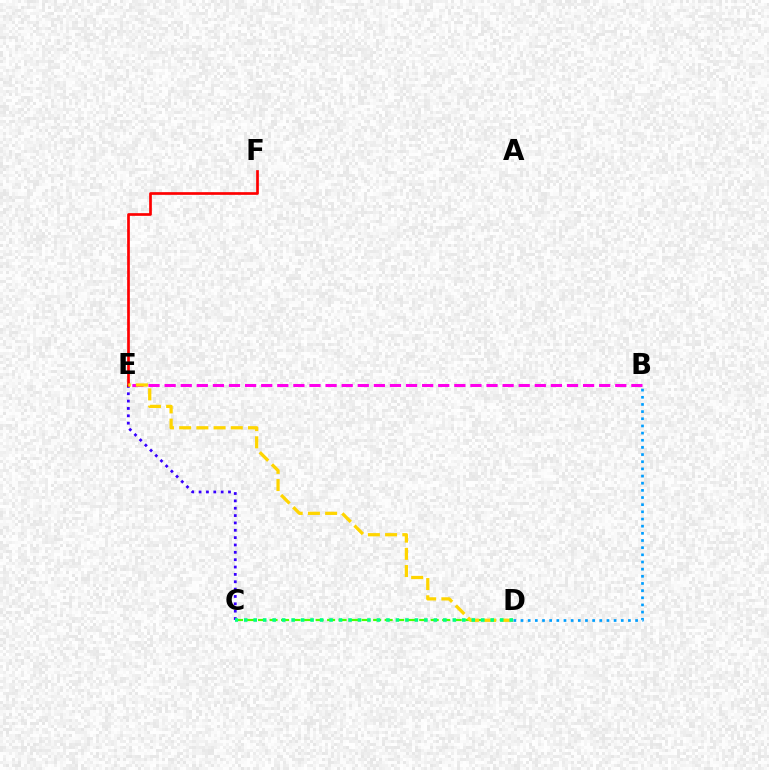{('C', 'E'): [{'color': '#3700ff', 'line_style': 'dotted', 'thickness': 2.0}], ('C', 'D'): [{'color': '#4fff00', 'line_style': 'dashed', 'thickness': 1.56}, {'color': '#00ff86', 'line_style': 'dotted', 'thickness': 2.58}], ('E', 'F'): [{'color': '#ff0000', 'line_style': 'solid', 'thickness': 1.94}], ('B', 'E'): [{'color': '#ff00ed', 'line_style': 'dashed', 'thickness': 2.19}], ('D', 'E'): [{'color': '#ffd500', 'line_style': 'dashed', 'thickness': 2.34}], ('B', 'D'): [{'color': '#009eff', 'line_style': 'dotted', 'thickness': 1.95}]}